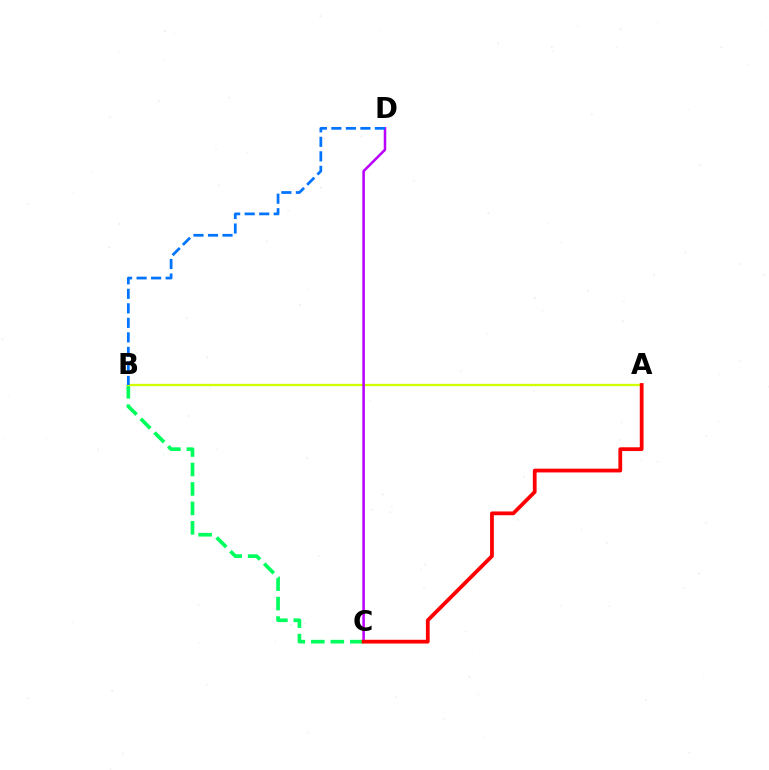{('B', 'C'): [{'color': '#00ff5c', 'line_style': 'dashed', 'thickness': 2.64}], ('A', 'B'): [{'color': '#d1ff00', 'line_style': 'solid', 'thickness': 1.68}], ('C', 'D'): [{'color': '#b900ff', 'line_style': 'solid', 'thickness': 1.82}], ('A', 'C'): [{'color': '#ff0000', 'line_style': 'solid', 'thickness': 2.71}], ('B', 'D'): [{'color': '#0074ff', 'line_style': 'dashed', 'thickness': 1.97}]}